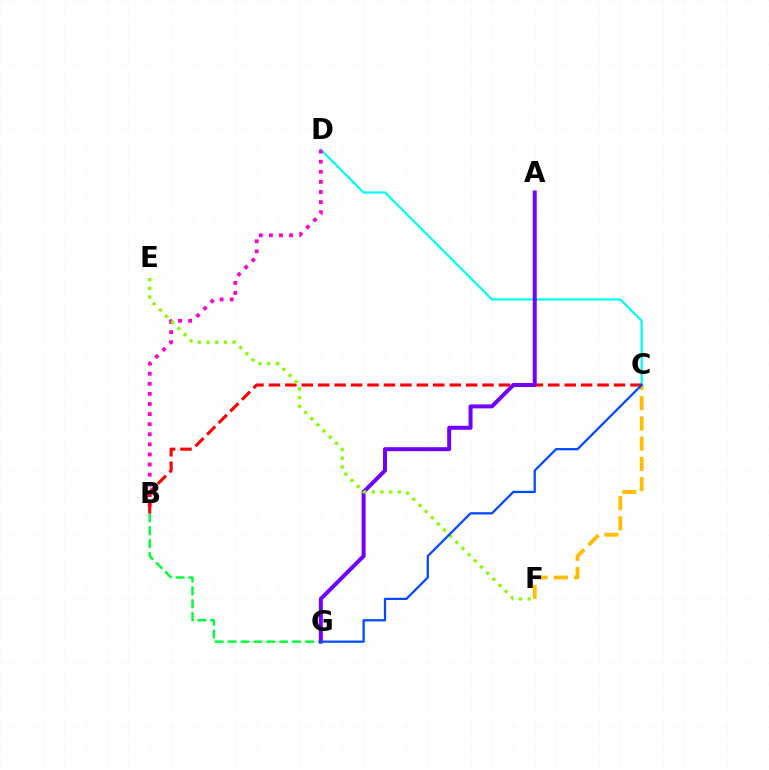{('C', 'D'): [{'color': '#00fff6', 'line_style': 'solid', 'thickness': 1.6}], ('C', 'F'): [{'color': '#ffbd00', 'line_style': 'dashed', 'thickness': 2.75}], ('B', 'G'): [{'color': '#00ff39', 'line_style': 'dashed', 'thickness': 1.75}], ('B', 'D'): [{'color': '#ff00cf', 'line_style': 'dotted', 'thickness': 2.74}], ('B', 'C'): [{'color': '#ff0000', 'line_style': 'dashed', 'thickness': 2.23}], ('A', 'G'): [{'color': '#7200ff', 'line_style': 'solid', 'thickness': 2.87}], ('E', 'F'): [{'color': '#84ff00', 'line_style': 'dotted', 'thickness': 2.36}], ('C', 'G'): [{'color': '#004bff', 'line_style': 'solid', 'thickness': 1.63}]}